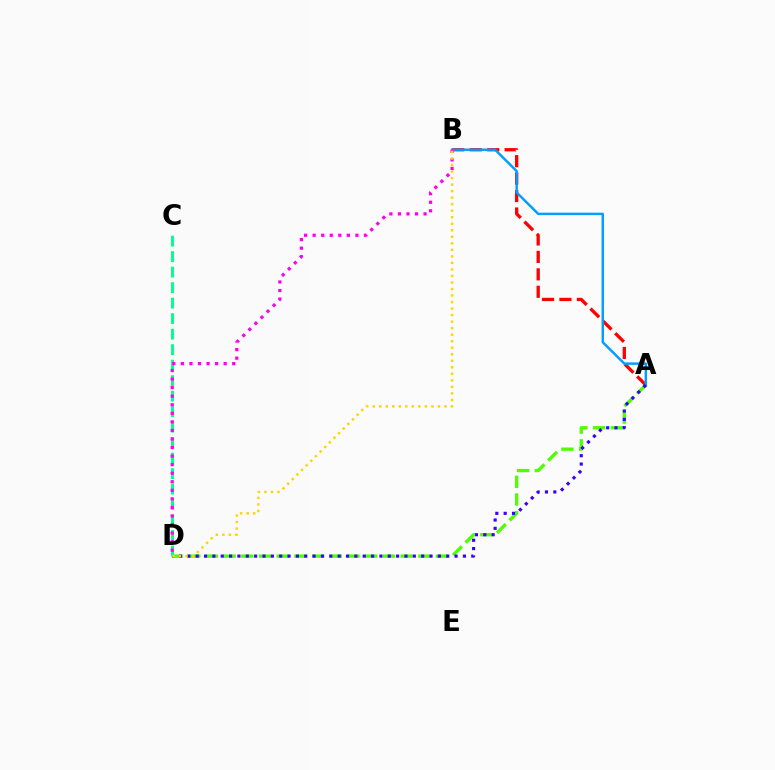{('A', 'D'): [{'color': '#4fff00', 'line_style': 'dashed', 'thickness': 2.4}, {'color': '#3700ff', 'line_style': 'dotted', 'thickness': 2.27}], ('A', 'B'): [{'color': '#ff0000', 'line_style': 'dashed', 'thickness': 2.37}, {'color': '#009eff', 'line_style': 'solid', 'thickness': 1.76}], ('C', 'D'): [{'color': '#00ff86', 'line_style': 'dashed', 'thickness': 2.11}], ('B', 'D'): [{'color': '#ff00ed', 'line_style': 'dotted', 'thickness': 2.32}, {'color': '#ffd500', 'line_style': 'dotted', 'thickness': 1.77}]}